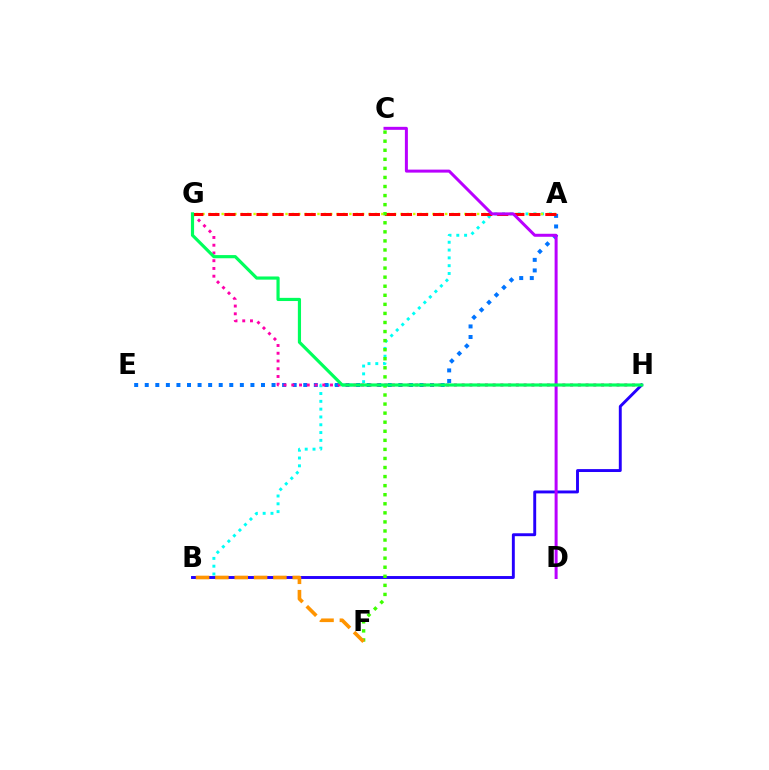{('A', 'B'): [{'color': '#00fff6', 'line_style': 'dotted', 'thickness': 2.12}], ('A', 'E'): [{'color': '#0074ff', 'line_style': 'dotted', 'thickness': 2.87}], ('G', 'H'): [{'color': '#ff00ac', 'line_style': 'dotted', 'thickness': 2.1}, {'color': '#00ff5c', 'line_style': 'solid', 'thickness': 2.28}], ('B', 'H'): [{'color': '#2500ff', 'line_style': 'solid', 'thickness': 2.1}], ('A', 'G'): [{'color': '#d1ff00', 'line_style': 'dotted', 'thickness': 1.74}, {'color': '#ff0000', 'line_style': 'dashed', 'thickness': 2.18}], ('C', 'D'): [{'color': '#b900ff', 'line_style': 'solid', 'thickness': 2.16}], ('C', 'F'): [{'color': '#3dff00', 'line_style': 'dotted', 'thickness': 2.46}], ('B', 'F'): [{'color': '#ff9400', 'line_style': 'dashed', 'thickness': 2.63}]}